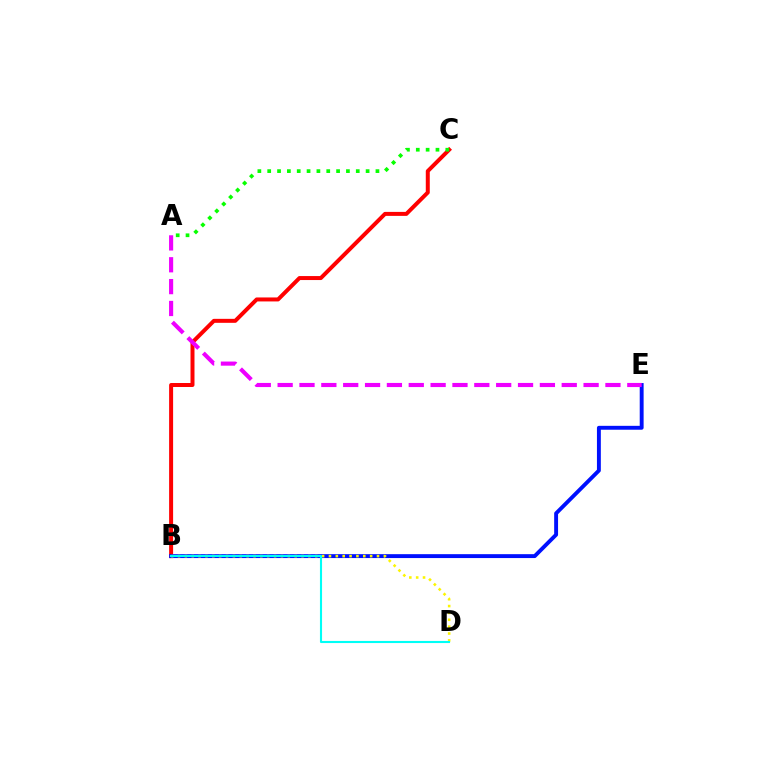{('B', 'C'): [{'color': '#ff0000', 'line_style': 'solid', 'thickness': 2.87}], ('A', 'C'): [{'color': '#08ff00', 'line_style': 'dotted', 'thickness': 2.67}], ('B', 'E'): [{'color': '#0010ff', 'line_style': 'solid', 'thickness': 2.8}], ('B', 'D'): [{'color': '#fcf500', 'line_style': 'dotted', 'thickness': 1.86}, {'color': '#00fff6', 'line_style': 'solid', 'thickness': 1.52}], ('A', 'E'): [{'color': '#ee00ff', 'line_style': 'dashed', 'thickness': 2.97}]}